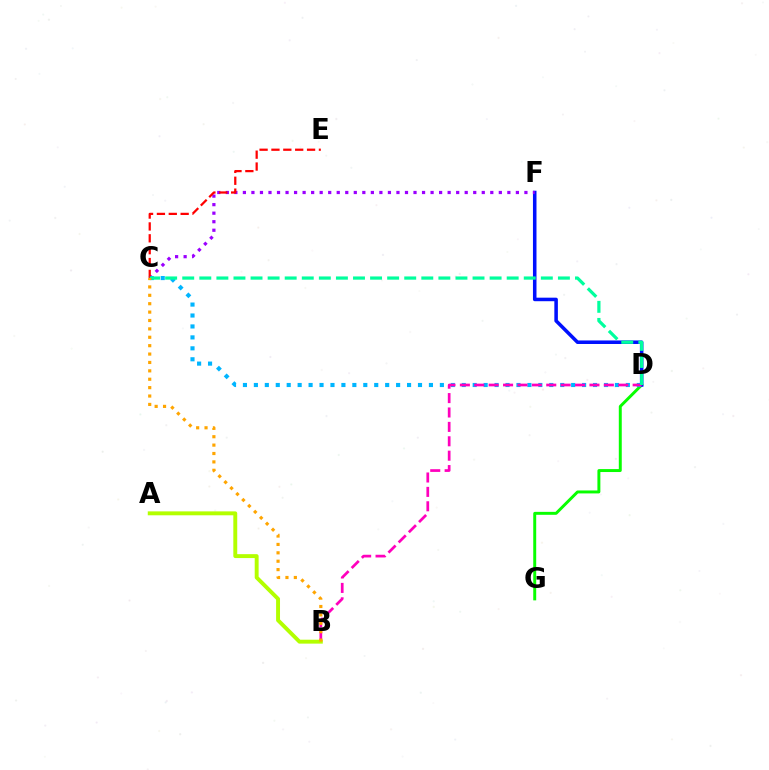{('D', 'G'): [{'color': '#08ff00', 'line_style': 'solid', 'thickness': 2.12}], ('D', 'F'): [{'color': '#0010ff', 'line_style': 'solid', 'thickness': 2.55}], ('C', 'F'): [{'color': '#9b00ff', 'line_style': 'dotted', 'thickness': 2.32}], ('C', 'D'): [{'color': '#00b5ff', 'line_style': 'dotted', 'thickness': 2.97}, {'color': '#00ff9d', 'line_style': 'dashed', 'thickness': 2.32}], ('C', 'E'): [{'color': '#ff0000', 'line_style': 'dashed', 'thickness': 1.61}], ('B', 'D'): [{'color': '#ff00bd', 'line_style': 'dashed', 'thickness': 1.96}], ('A', 'B'): [{'color': '#b3ff00', 'line_style': 'solid', 'thickness': 2.82}], ('B', 'C'): [{'color': '#ffa500', 'line_style': 'dotted', 'thickness': 2.28}]}